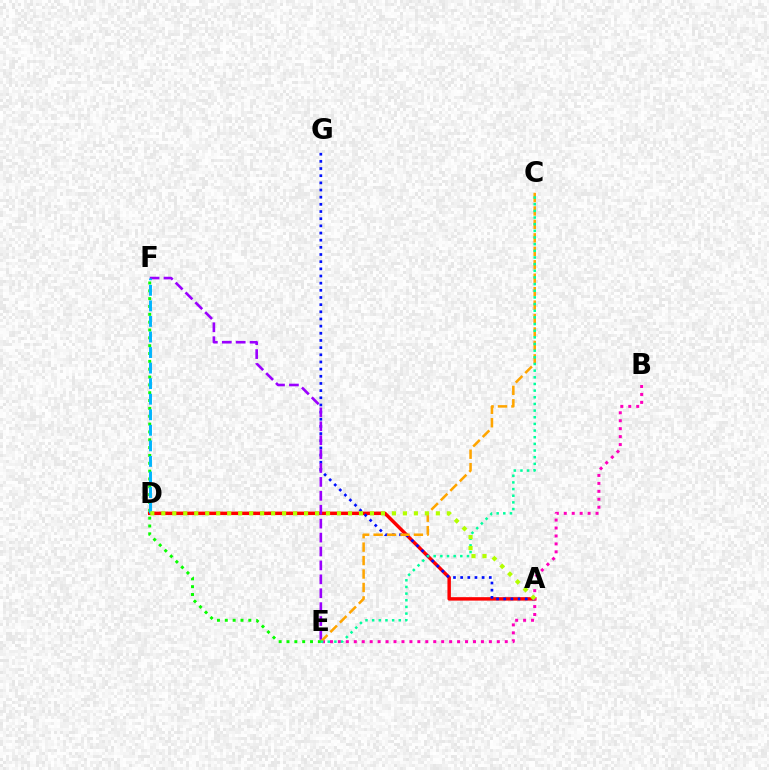{('A', 'D'): [{'color': '#ff0000', 'line_style': 'solid', 'thickness': 2.48}, {'color': '#b3ff00', 'line_style': 'dotted', 'thickness': 2.98}], ('A', 'G'): [{'color': '#0010ff', 'line_style': 'dotted', 'thickness': 1.95}], ('B', 'E'): [{'color': '#ff00bd', 'line_style': 'dotted', 'thickness': 2.16}], ('E', 'F'): [{'color': '#9b00ff', 'line_style': 'dashed', 'thickness': 1.89}, {'color': '#08ff00', 'line_style': 'dotted', 'thickness': 2.13}], ('C', 'E'): [{'color': '#ffa500', 'line_style': 'dashed', 'thickness': 1.83}, {'color': '#00ff9d', 'line_style': 'dotted', 'thickness': 1.81}], ('D', 'F'): [{'color': '#00b5ff', 'line_style': 'dashed', 'thickness': 2.11}]}